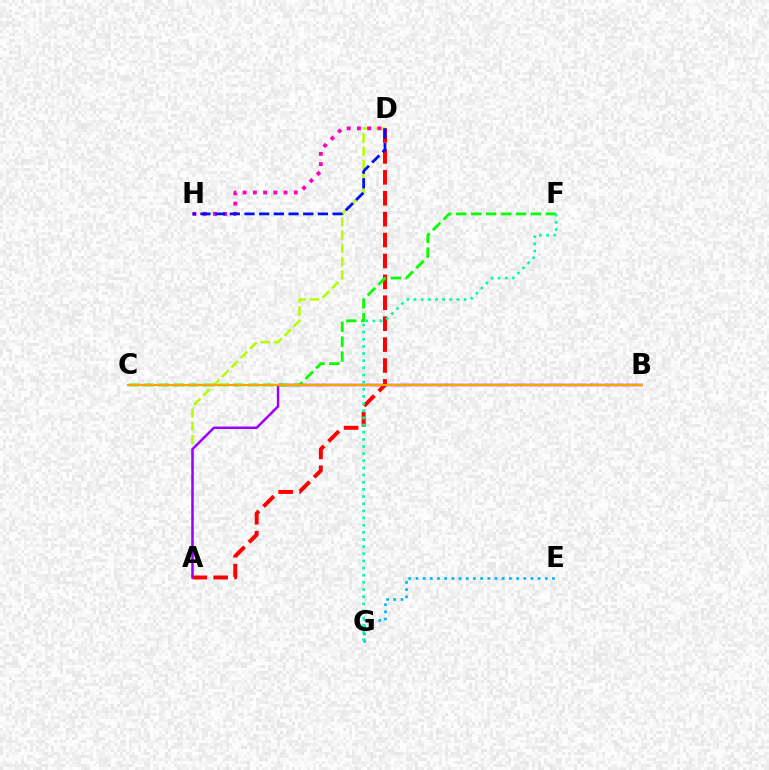{('A', 'D'): [{'color': '#b3ff00', 'line_style': 'dashed', 'thickness': 1.8}, {'color': '#ff0000', 'line_style': 'dashed', 'thickness': 2.84}], ('E', 'G'): [{'color': '#00b5ff', 'line_style': 'dotted', 'thickness': 1.95}], ('D', 'H'): [{'color': '#ff00bd', 'line_style': 'dotted', 'thickness': 2.78}, {'color': '#0010ff', 'line_style': 'dashed', 'thickness': 1.99}], ('A', 'B'): [{'color': '#9b00ff', 'line_style': 'solid', 'thickness': 1.78}], ('C', 'F'): [{'color': '#08ff00', 'line_style': 'dashed', 'thickness': 2.03}], ('F', 'G'): [{'color': '#00ff9d', 'line_style': 'dotted', 'thickness': 1.94}], ('B', 'C'): [{'color': '#ffa500', 'line_style': 'solid', 'thickness': 1.53}]}